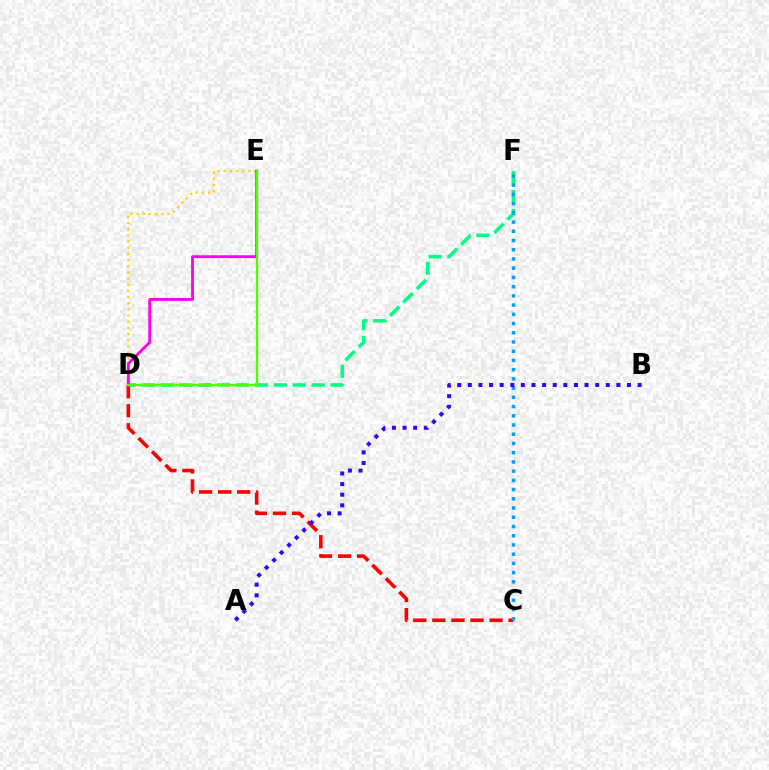{('D', 'F'): [{'color': '#00ff86', 'line_style': 'dashed', 'thickness': 2.56}], ('D', 'E'): [{'color': '#ffd500', 'line_style': 'dotted', 'thickness': 1.68}, {'color': '#ff00ed', 'line_style': 'solid', 'thickness': 2.05}, {'color': '#4fff00', 'line_style': 'solid', 'thickness': 1.66}], ('C', 'D'): [{'color': '#ff0000', 'line_style': 'dashed', 'thickness': 2.59}], ('C', 'F'): [{'color': '#009eff', 'line_style': 'dotted', 'thickness': 2.51}], ('A', 'B'): [{'color': '#3700ff', 'line_style': 'dotted', 'thickness': 2.88}]}